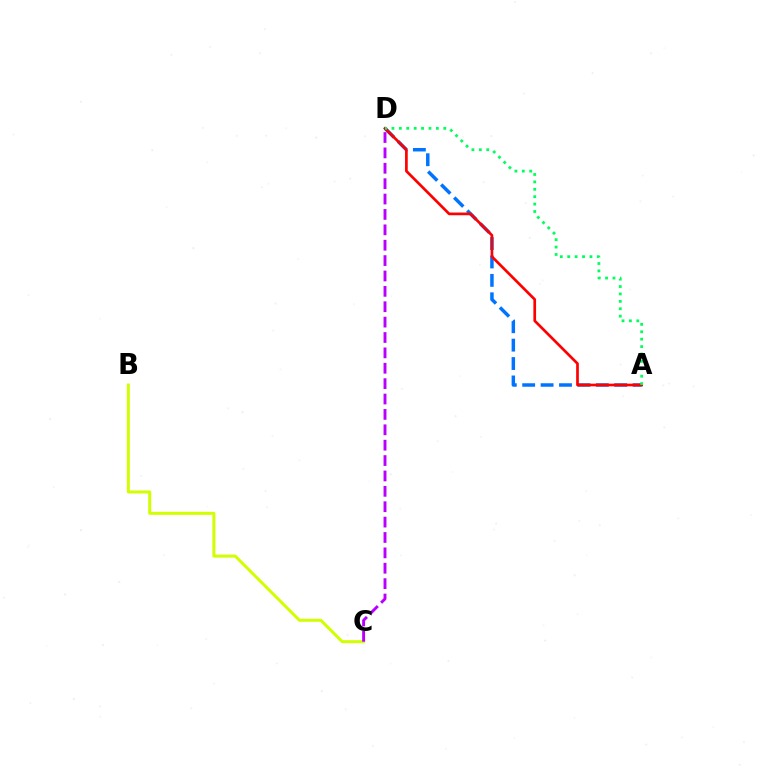{('A', 'D'): [{'color': '#0074ff', 'line_style': 'dashed', 'thickness': 2.5}, {'color': '#ff0000', 'line_style': 'solid', 'thickness': 1.94}, {'color': '#00ff5c', 'line_style': 'dotted', 'thickness': 2.01}], ('B', 'C'): [{'color': '#d1ff00', 'line_style': 'solid', 'thickness': 2.16}], ('C', 'D'): [{'color': '#b900ff', 'line_style': 'dashed', 'thickness': 2.09}]}